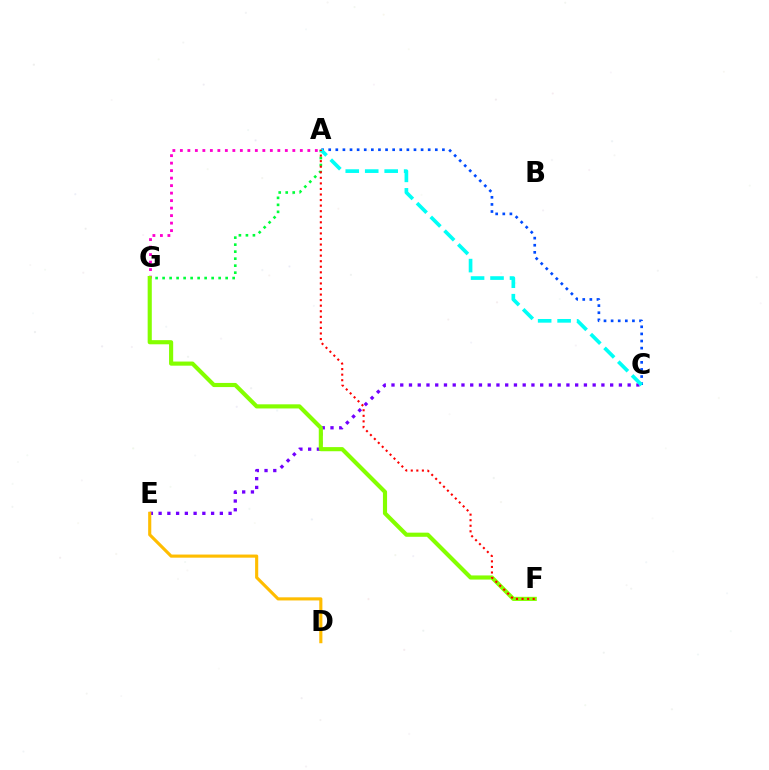{('C', 'E'): [{'color': '#7200ff', 'line_style': 'dotted', 'thickness': 2.38}], ('A', 'G'): [{'color': '#ff00cf', 'line_style': 'dotted', 'thickness': 2.04}, {'color': '#00ff39', 'line_style': 'dotted', 'thickness': 1.9}], ('A', 'C'): [{'color': '#004bff', 'line_style': 'dotted', 'thickness': 1.93}, {'color': '#00fff6', 'line_style': 'dashed', 'thickness': 2.64}], ('F', 'G'): [{'color': '#84ff00', 'line_style': 'solid', 'thickness': 2.98}], ('D', 'E'): [{'color': '#ffbd00', 'line_style': 'solid', 'thickness': 2.25}], ('A', 'F'): [{'color': '#ff0000', 'line_style': 'dotted', 'thickness': 1.51}]}